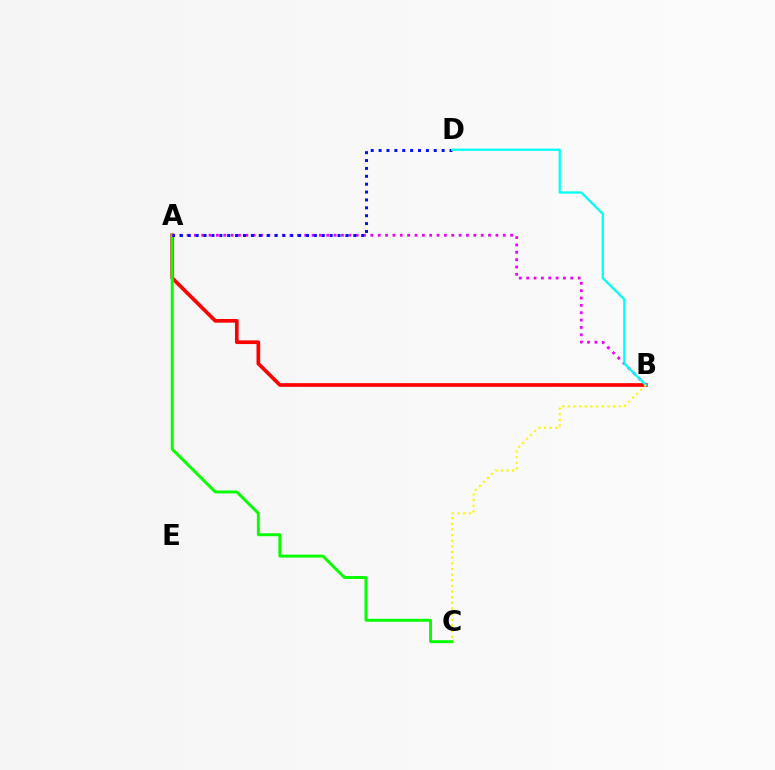{('A', 'B'): [{'color': '#ff0000', 'line_style': 'solid', 'thickness': 2.65}, {'color': '#ee00ff', 'line_style': 'dotted', 'thickness': 2.0}], ('A', 'C'): [{'color': '#08ff00', 'line_style': 'solid', 'thickness': 2.12}], ('A', 'D'): [{'color': '#0010ff', 'line_style': 'dotted', 'thickness': 2.14}], ('B', 'D'): [{'color': '#00fff6', 'line_style': 'solid', 'thickness': 1.63}], ('B', 'C'): [{'color': '#fcf500', 'line_style': 'dotted', 'thickness': 1.53}]}